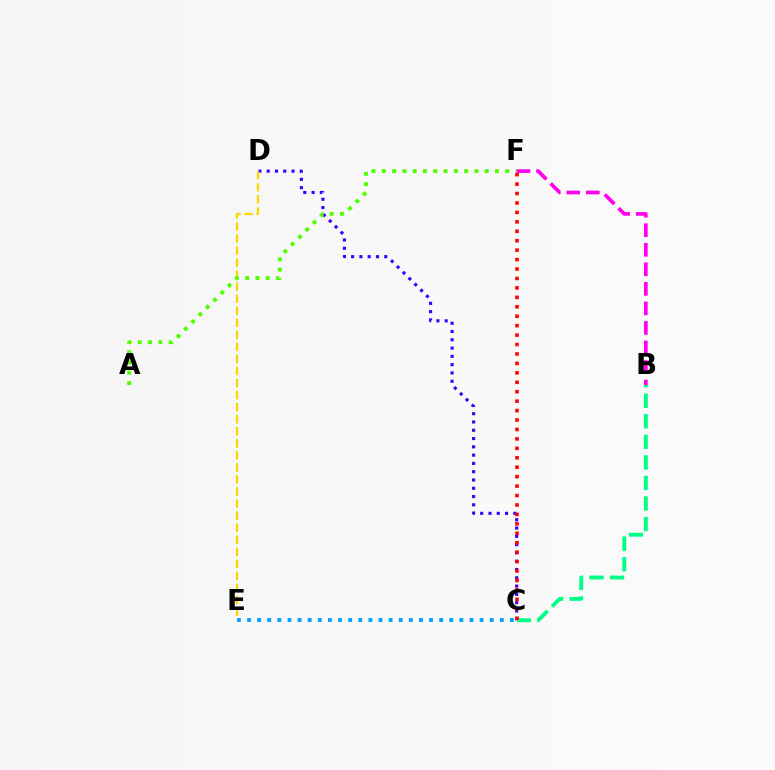{('C', 'D'): [{'color': '#3700ff', 'line_style': 'dotted', 'thickness': 2.25}], ('C', 'E'): [{'color': '#009eff', 'line_style': 'dotted', 'thickness': 2.75}], ('B', 'C'): [{'color': '#00ff86', 'line_style': 'dashed', 'thickness': 2.79}], ('C', 'F'): [{'color': '#ff0000', 'line_style': 'dotted', 'thickness': 2.56}], ('D', 'E'): [{'color': '#ffd500', 'line_style': 'dashed', 'thickness': 1.64}], ('A', 'F'): [{'color': '#4fff00', 'line_style': 'dotted', 'thickness': 2.8}], ('B', 'F'): [{'color': '#ff00ed', 'line_style': 'dashed', 'thickness': 2.65}]}